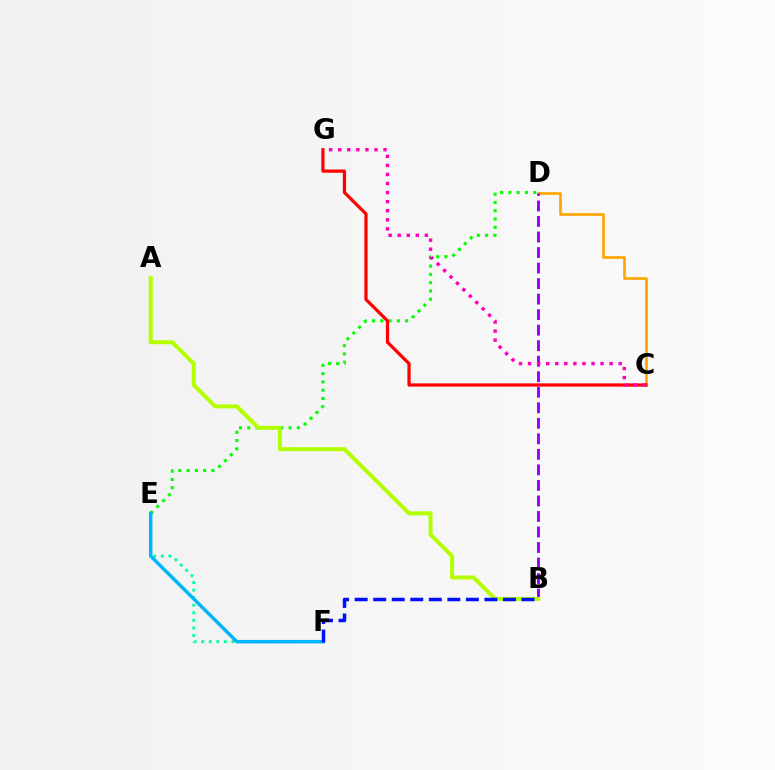{('C', 'D'): [{'color': '#ffa500', 'line_style': 'solid', 'thickness': 1.92}], ('D', 'E'): [{'color': '#08ff00', 'line_style': 'dotted', 'thickness': 2.24}], ('E', 'F'): [{'color': '#00ff9d', 'line_style': 'dotted', 'thickness': 2.05}, {'color': '#00b5ff', 'line_style': 'solid', 'thickness': 2.48}], ('B', 'D'): [{'color': '#9b00ff', 'line_style': 'dashed', 'thickness': 2.11}], ('C', 'G'): [{'color': '#ff0000', 'line_style': 'solid', 'thickness': 2.31}, {'color': '#ff00bd', 'line_style': 'dotted', 'thickness': 2.46}], ('A', 'B'): [{'color': '#b3ff00', 'line_style': 'solid', 'thickness': 2.87}], ('B', 'F'): [{'color': '#0010ff', 'line_style': 'dashed', 'thickness': 2.52}]}